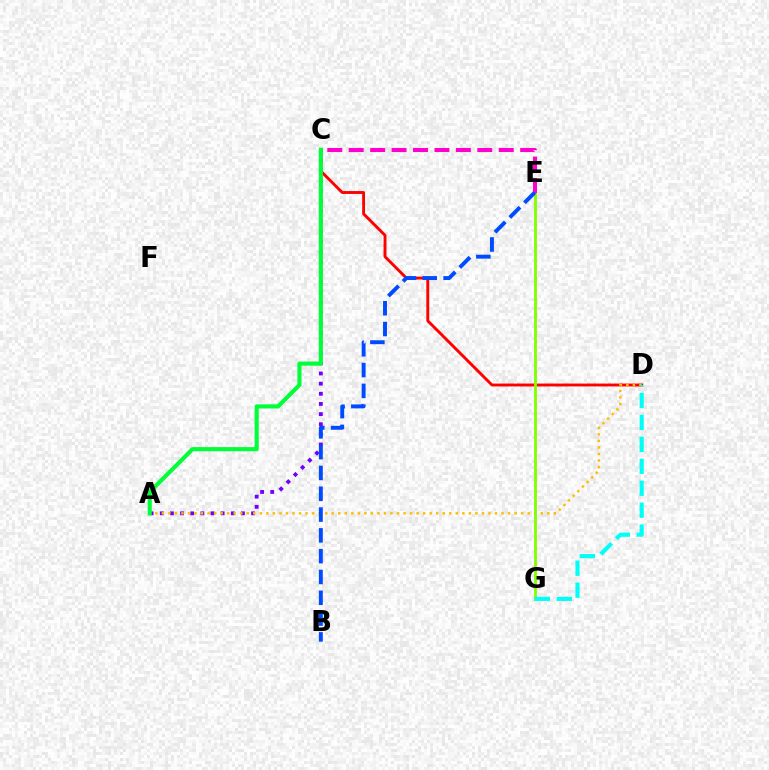{('A', 'C'): [{'color': '#7200ff', 'line_style': 'dotted', 'thickness': 2.76}, {'color': '#00ff39', 'line_style': 'solid', 'thickness': 2.96}], ('C', 'D'): [{'color': '#ff0000', 'line_style': 'solid', 'thickness': 2.08}], ('A', 'D'): [{'color': '#ffbd00', 'line_style': 'dotted', 'thickness': 1.77}], ('E', 'G'): [{'color': '#84ff00', 'line_style': 'solid', 'thickness': 2.05}], ('C', 'E'): [{'color': '#ff00cf', 'line_style': 'dashed', 'thickness': 2.91}], ('B', 'E'): [{'color': '#004bff', 'line_style': 'dashed', 'thickness': 2.83}], ('D', 'G'): [{'color': '#00fff6', 'line_style': 'dashed', 'thickness': 2.98}]}